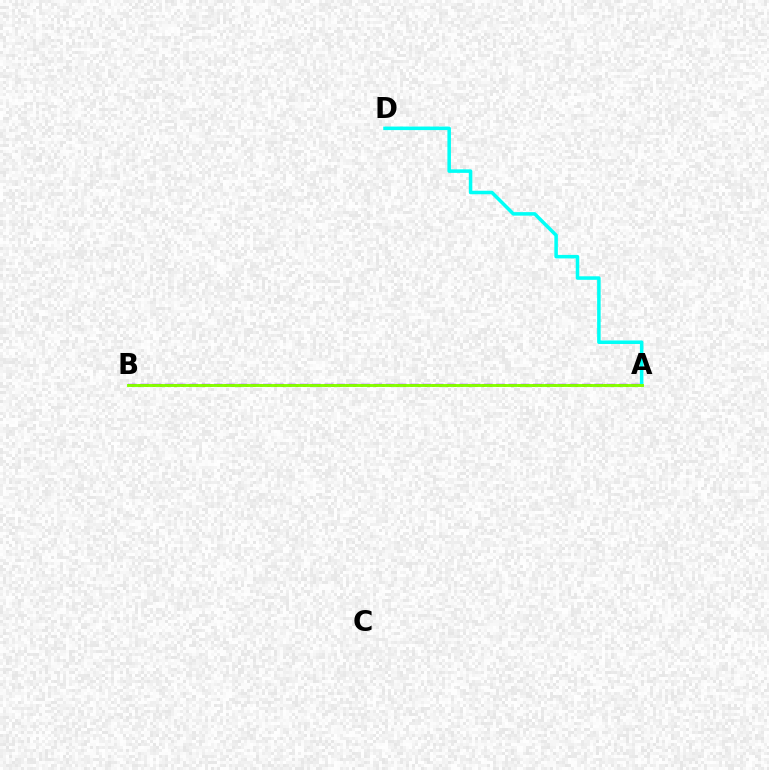{('A', 'B'): [{'color': '#7200ff', 'line_style': 'dashed', 'thickness': 1.67}, {'color': '#ff0000', 'line_style': 'dotted', 'thickness': 1.95}, {'color': '#84ff00', 'line_style': 'solid', 'thickness': 2.08}], ('A', 'D'): [{'color': '#00fff6', 'line_style': 'solid', 'thickness': 2.53}]}